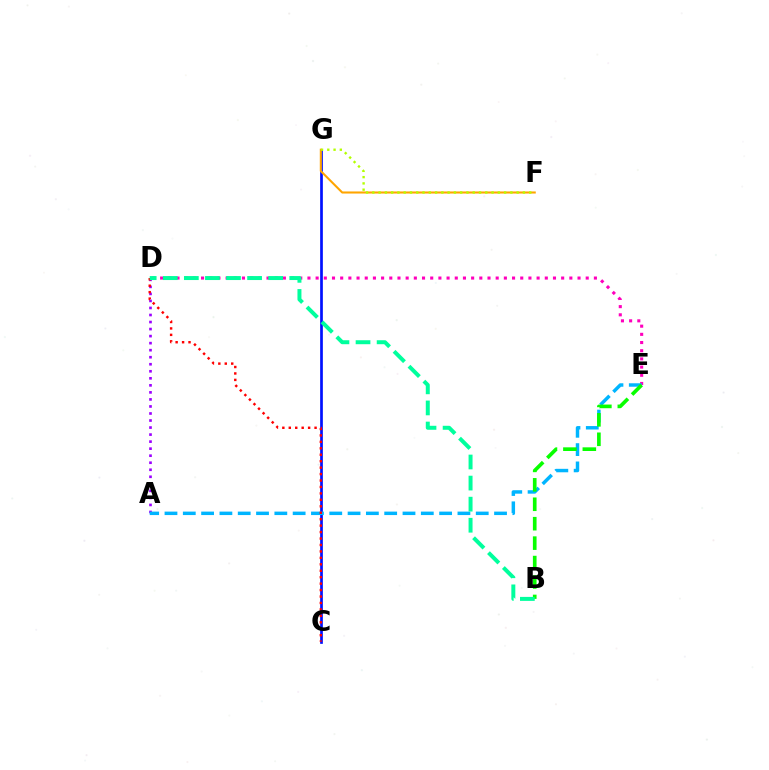{('A', 'D'): [{'color': '#9b00ff', 'line_style': 'dotted', 'thickness': 1.91}], ('C', 'G'): [{'color': '#0010ff', 'line_style': 'solid', 'thickness': 1.95}], ('D', 'E'): [{'color': '#ff00bd', 'line_style': 'dotted', 'thickness': 2.22}], ('A', 'E'): [{'color': '#00b5ff', 'line_style': 'dashed', 'thickness': 2.49}], ('C', 'D'): [{'color': '#ff0000', 'line_style': 'dotted', 'thickness': 1.75}], ('B', 'E'): [{'color': '#08ff00', 'line_style': 'dashed', 'thickness': 2.64}], ('B', 'D'): [{'color': '#00ff9d', 'line_style': 'dashed', 'thickness': 2.86}], ('F', 'G'): [{'color': '#ffa500', 'line_style': 'solid', 'thickness': 1.5}, {'color': '#b3ff00', 'line_style': 'dotted', 'thickness': 1.7}]}